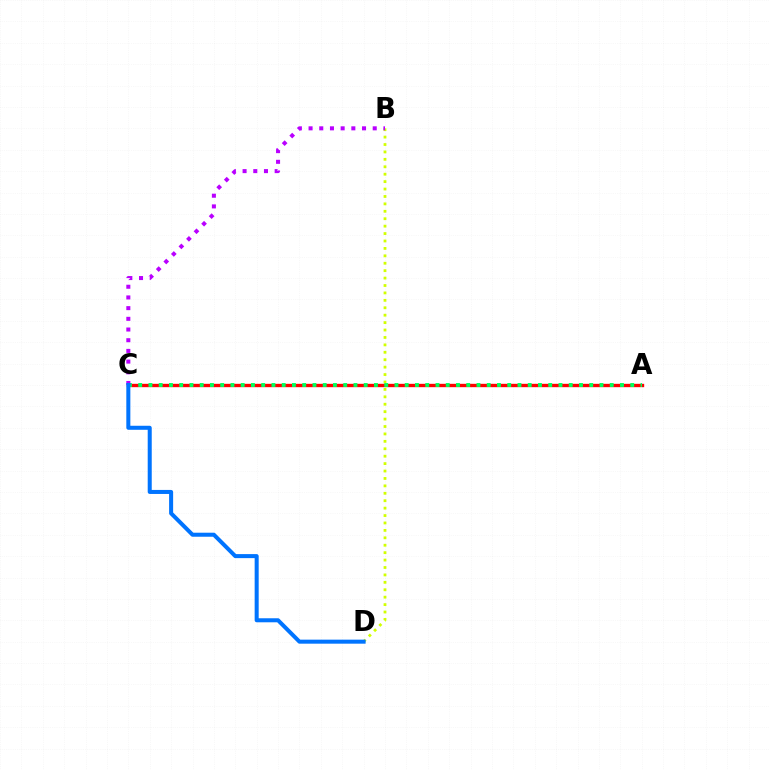{('B', 'D'): [{'color': '#d1ff00', 'line_style': 'dotted', 'thickness': 2.02}], ('A', 'C'): [{'color': '#ff0000', 'line_style': 'solid', 'thickness': 2.42}, {'color': '#00ff5c', 'line_style': 'dotted', 'thickness': 2.79}], ('B', 'C'): [{'color': '#b900ff', 'line_style': 'dotted', 'thickness': 2.91}], ('C', 'D'): [{'color': '#0074ff', 'line_style': 'solid', 'thickness': 2.9}]}